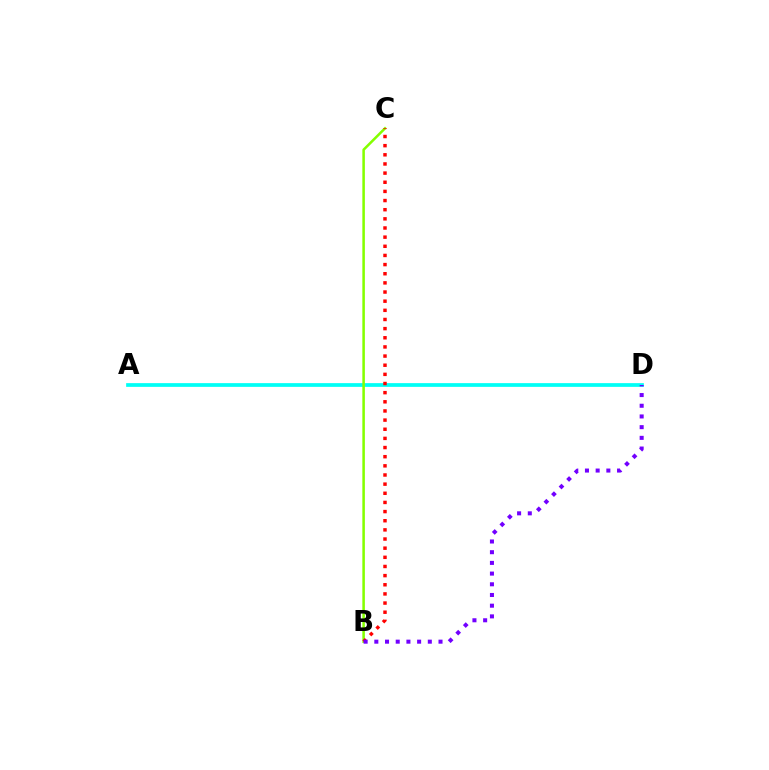{('A', 'D'): [{'color': '#00fff6', 'line_style': 'solid', 'thickness': 2.69}], ('B', 'C'): [{'color': '#84ff00', 'line_style': 'solid', 'thickness': 1.82}, {'color': '#ff0000', 'line_style': 'dotted', 'thickness': 2.49}], ('B', 'D'): [{'color': '#7200ff', 'line_style': 'dotted', 'thickness': 2.91}]}